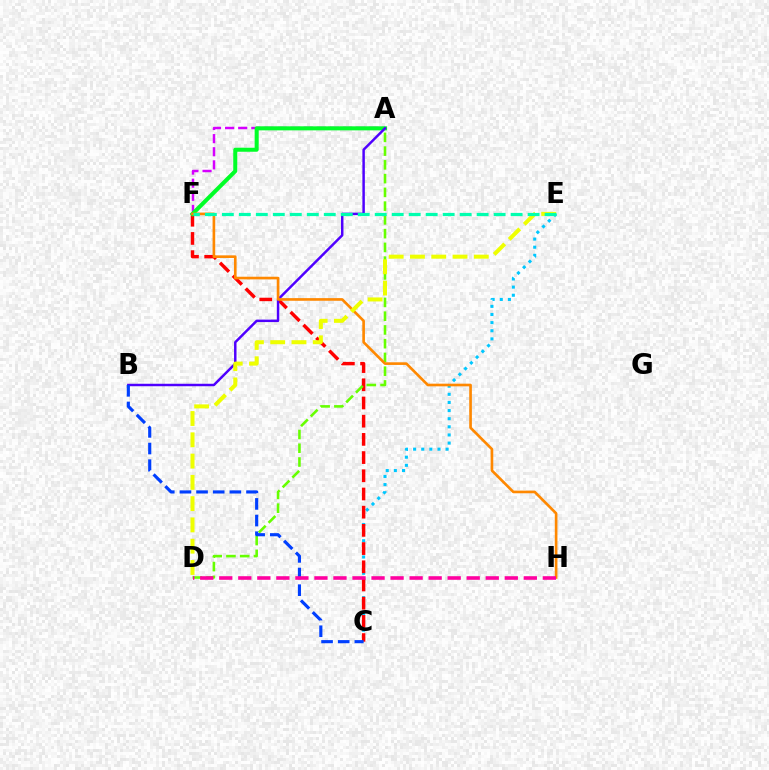{('C', 'E'): [{'color': '#00c7ff', 'line_style': 'dotted', 'thickness': 2.21}], ('C', 'F'): [{'color': '#ff0000', 'line_style': 'dashed', 'thickness': 2.47}], ('A', 'F'): [{'color': '#d600ff', 'line_style': 'dashed', 'thickness': 1.78}, {'color': '#00ff27', 'line_style': 'solid', 'thickness': 2.91}], ('A', 'D'): [{'color': '#66ff00', 'line_style': 'dashed', 'thickness': 1.87}], ('A', 'B'): [{'color': '#4f00ff', 'line_style': 'solid', 'thickness': 1.78}], ('F', 'H'): [{'color': '#ff8800', 'line_style': 'solid', 'thickness': 1.9}], ('D', 'E'): [{'color': '#eeff00', 'line_style': 'dashed', 'thickness': 2.89}], ('B', 'C'): [{'color': '#003fff', 'line_style': 'dashed', 'thickness': 2.26}], ('E', 'F'): [{'color': '#00ffaf', 'line_style': 'dashed', 'thickness': 2.31}], ('D', 'H'): [{'color': '#ff00a0', 'line_style': 'dashed', 'thickness': 2.59}]}